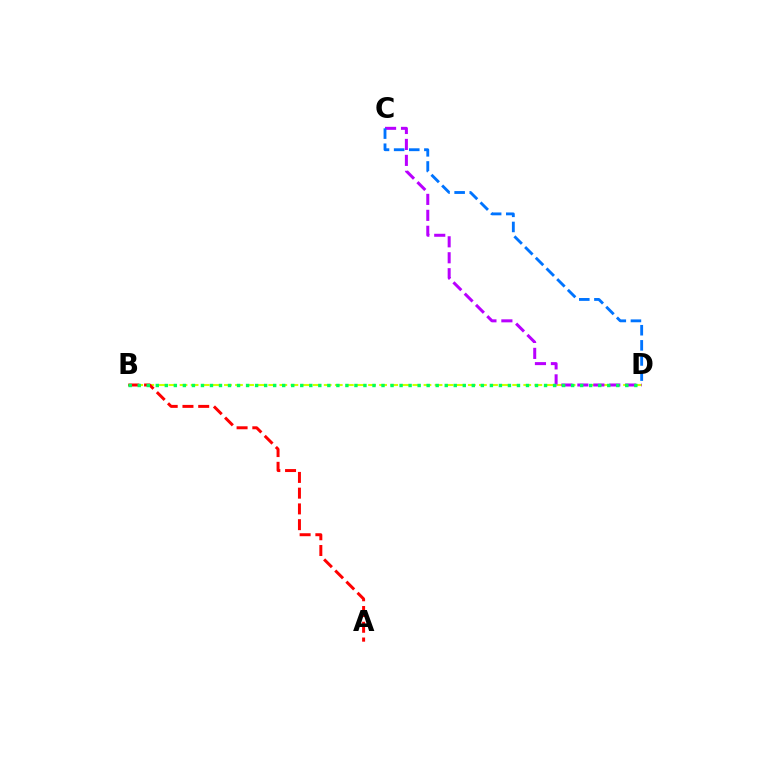{('B', 'D'): [{'color': '#d1ff00', 'line_style': 'dashed', 'thickness': 1.51}, {'color': '#00ff5c', 'line_style': 'dotted', 'thickness': 2.45}], ('C', 'D'): [{'color': '#b900ff', 'line_style': 'dashed', 'thickness': 2.17}, {'color': '#0074ff', 'line_style': 'dashed', 'thickness': 2.05}], ('A', 'B'): [{'color': '#ff0000', 'line_style': 'dashed', 'thickness': 2.14}]}